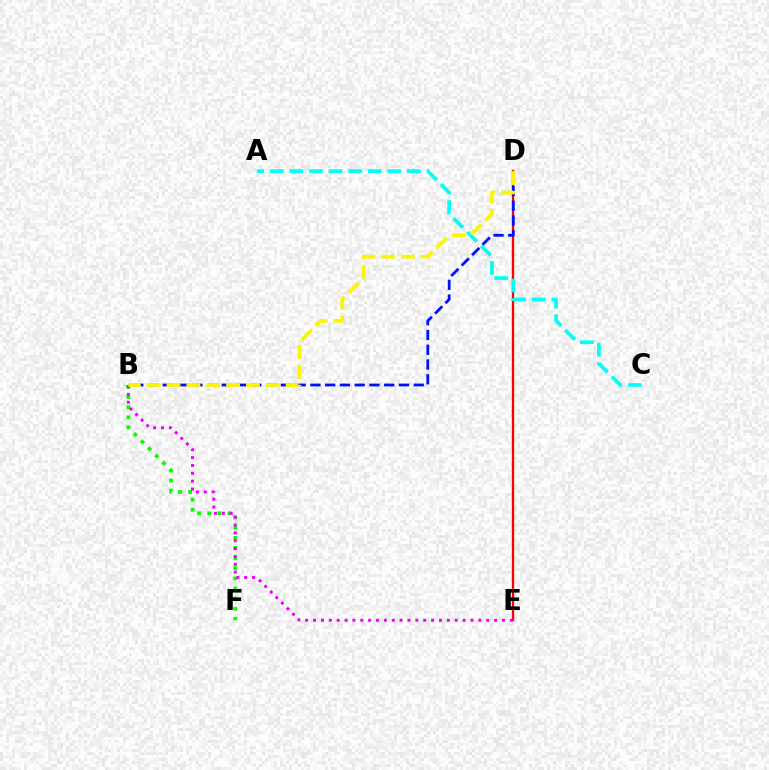{('D', 'E'): [{'color': '#ff0000', 'line_style': 'solid', 'thickness': 1.65}], ('B', 'F'): [{'color': '#08ff00', 'line_style': 'dotted', 'thickness': 2.75}], ('A', 'C'): [{'color': '#00fff6', 'line_style': 'dashed', 'thickness': 2.66}], ('B', 'E'): [{'color': '#ee00ff', 'line_style': 'dotted', 'thickness': 2.14}], ('B', 'D'): [{'color': '#0010ff', 'line_style': 'dashed', 'thickness': 2.01}, {'color': '#fcf500', 'line_style': 'dashed', 'thickness': 2.7}]}